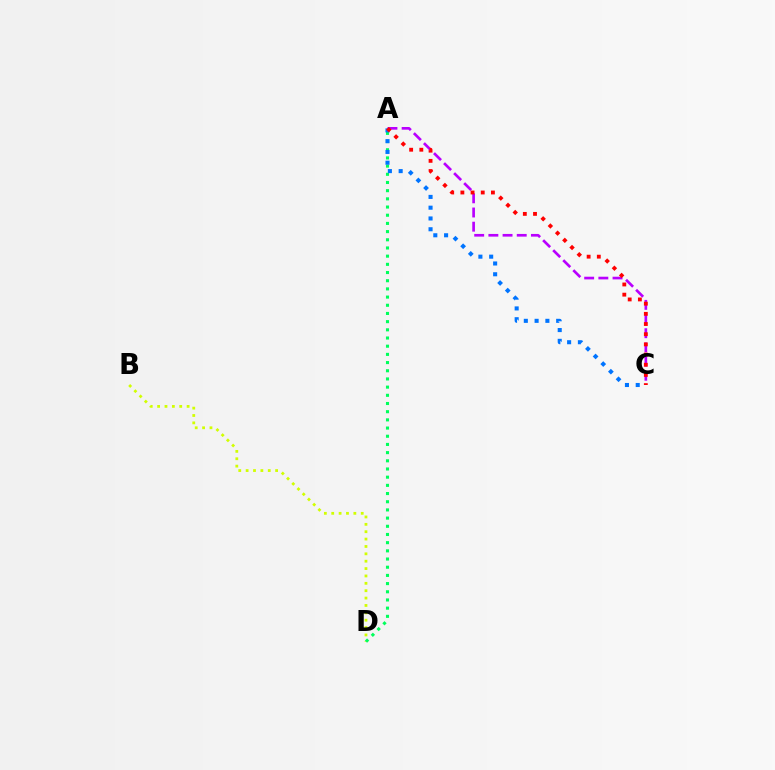{('B', 'D'): [{'color': '#d1ff00', 'line_style': 'dotted', 'thickness': 2.0}], ('A', 'D'): [{'color': '#00ff5c', 'line_style': 'dotted', 'thickness': 2.22}], ('A', 'C'): [{'color': '#b900ff', 'line_style': 'dashed', 'thickness': 1.93}, {'color': '#0074ff', 'line_style': 'dotted', 'thickness': 2.93}, {'color': '#ff0000', 'line_style': 'dotted', 'thickness': 2.77}]}